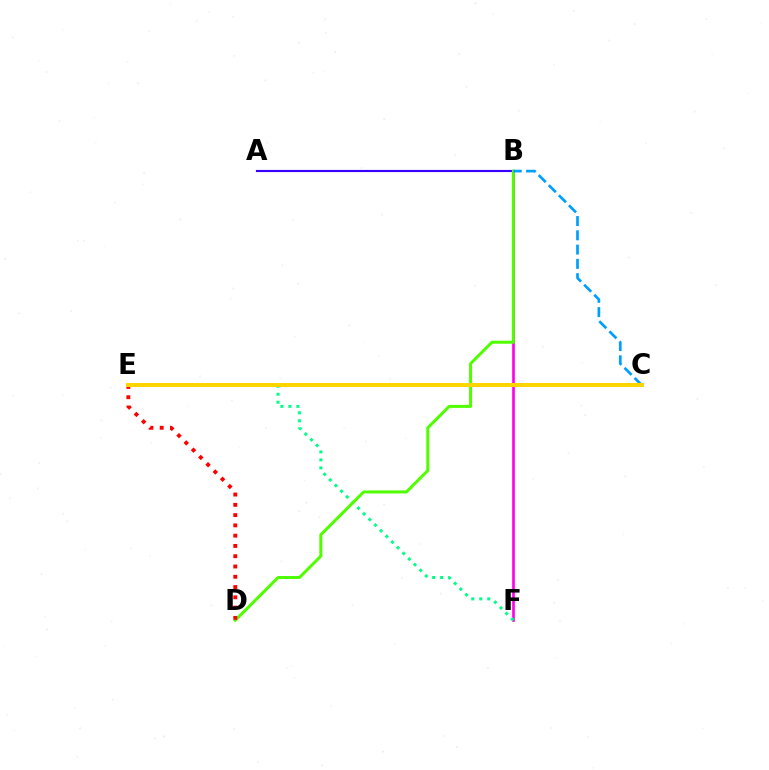{('A', 'B'): [{'color': '#3700ff', 'line_style': 'solid', 'thickness': 1.55}], ('B', 'F'): [{'color': '#ff00ed', 'line_style': 'solid', 'thickness': 1.91}], ('E', 'F'): [{'color': '#00ff86', 'line_style': 'dotted', 'thickness': 2.17}], ('B', 'D'): [{'color': '#4fff00', 'line_style': 'solid', 'thickness': 2.15}], ('B', 'C'): [{'color': '#009eff', 'line_style': 'dashed', 'thickness': 1.94}], ('D', 'E'): [{'color': '#ff0000', 'line_style': 'dotted', 'thickness': 2.79}], ('C', 'E'): [{'color': '#ffd500', 'line_style': 'solid', 'thickness': 2.87}]}